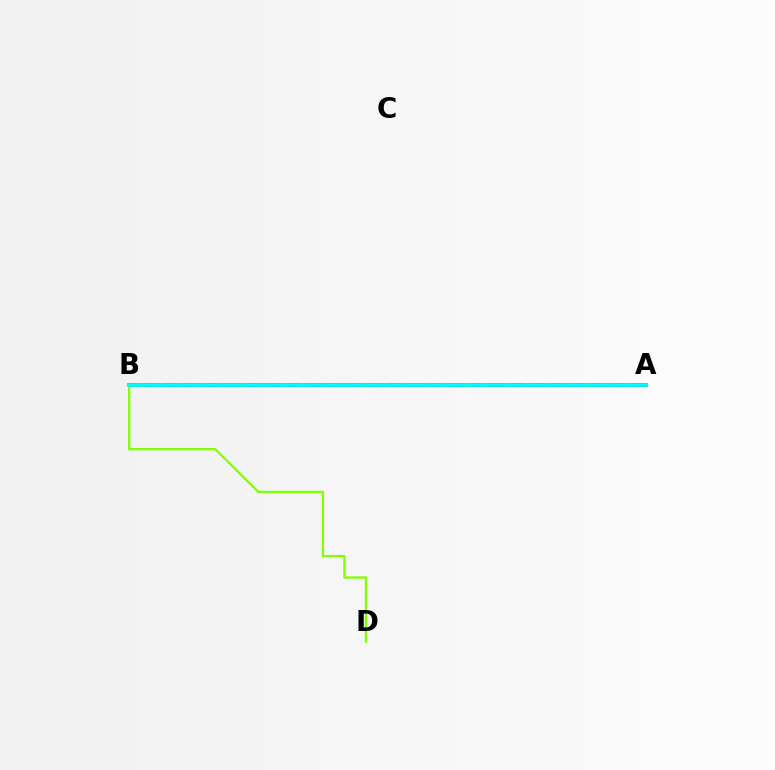{('A', 'B'): [{'color': '#ff0000', 'line_style': 'solid', 'thickness': 2.54}, {'color': '#7200ff', 'line_style': 'dashed', 'thickness': 2.76}, {'color': '#00fff6', 'line_style': 'solid', 'thickness': 2.68}], ('B', 'D'): [{'color': '#84ff00', 'line_style': 'solid', 'thickness': 1.66}]}